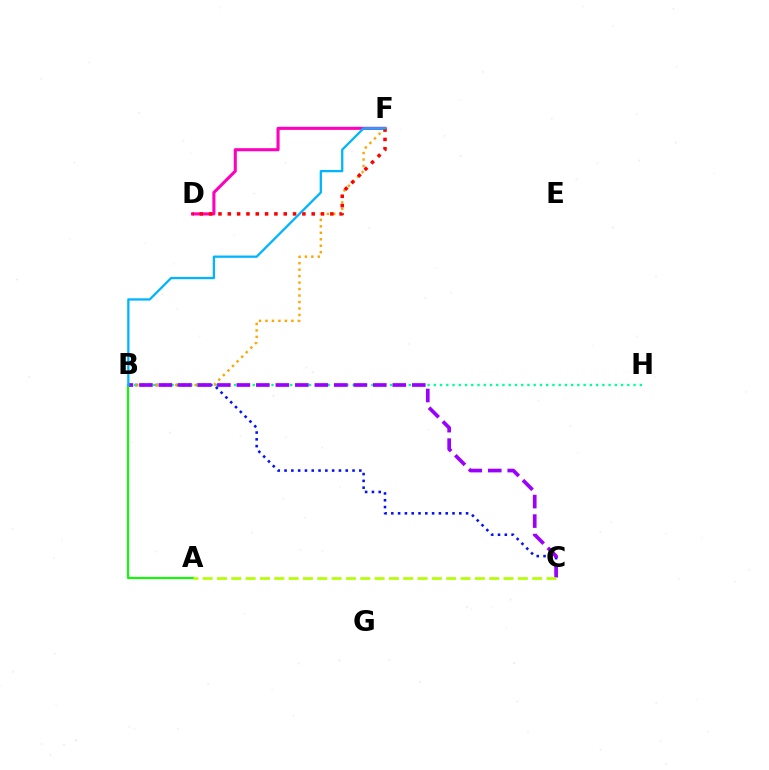{('D', 'F'): [{'color': '#ff00bd', 'line_style': 'solid', 'thickness': 2.22}, {'color': '#ff0000', 'line_style': 'dotted', 'thickness': 2.53}], ('B', 'C'): [{'color': '#0010ff', 'line_style': 'dotted', 'thickness': 1.85}, {'color': '#9b00ff', 'line_style': 'dashed', 'thickness': 2.65}], ('B', 'H'): [{'color': '#00ff9d', 'line_style': 'dotted', 'thickness': 1.7}], ('B', 'F'): [{'color': '#ffa500', 'line_style': 'dotted', 'thickness': 1.76}, {'color': '#00b5ff', 'line_style': 'solid', 'thickness': 1.64}], ('A', 'B'): [{'color': '#08ff00', 'line_style': 'solid', 'thickness': 1.52}], ('A', 'C'): [{'color': '#b3ff00', 'line_style': 'dashed', 'thickness': 1.95}]}